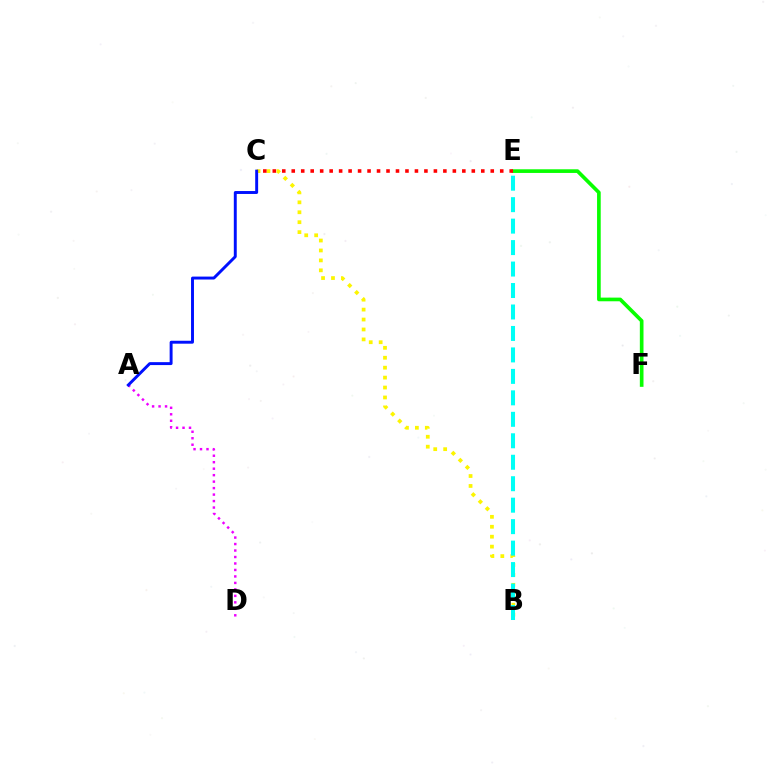{('A', 'D'): [{'color': '#ee00ff', 'line_style': 'dotted', 'thickness': 1.76}], ('B', 'C'): [{'color': '#fcf500', 'line_style': 'dotted', 'thickness': 2.7}], ('E', 'F'): [{'color': '#08ff00', 'line_style': 'solid', 'thickness': 2.64}], ('A', 'C'): [{'color': '#0010ff', 'line_style': 'solid', 'thickness': 2.11}], ('B', 'E'): [{'color': '#00fff6', 'line_style': 'dashed', 'thickness': 2.92}], ('C', 'E'): [{'color': '#ff0000', 'line_style': 'dotted', 'thickness': 2.57}]}